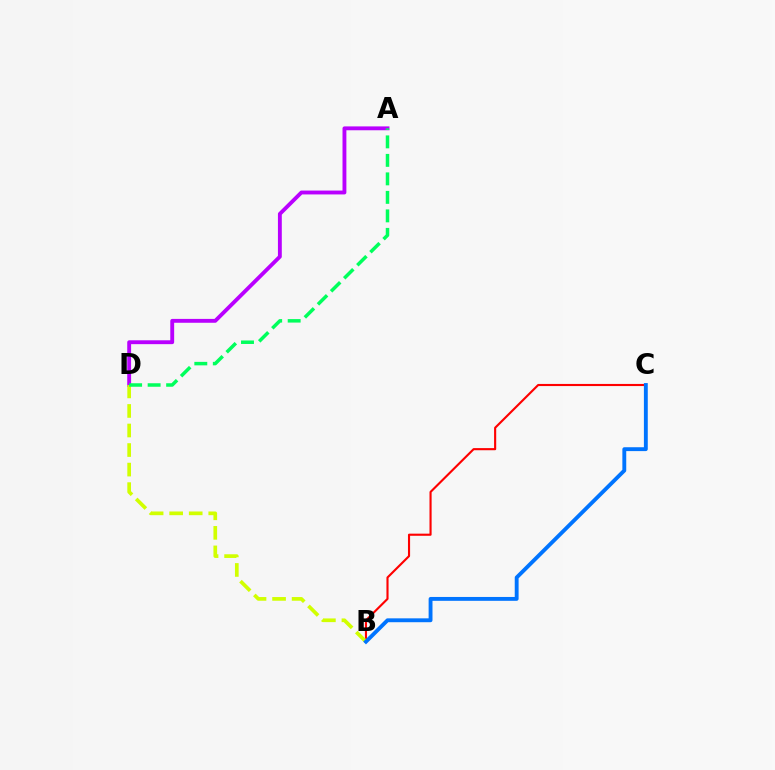{('A', 'D'): [{'color': '#b900ff', 'line_style': 'solid', 'thickness': 2.78}, {'color': '#00ff5c', 'line_style': 'dashed', 'thickness': 2.51}], ('B', 'C'): [{'color': '#ff0000', 'line_style': 'solid', 'thickness': 1.53}, {'color': '#0074ff', 'line_style': 'solid', 'thickness': 2.78}], ('B', 'D'): [{'color': '#d1ff00', 'line_style': 'dashed', 'thickness': 2.66}]}